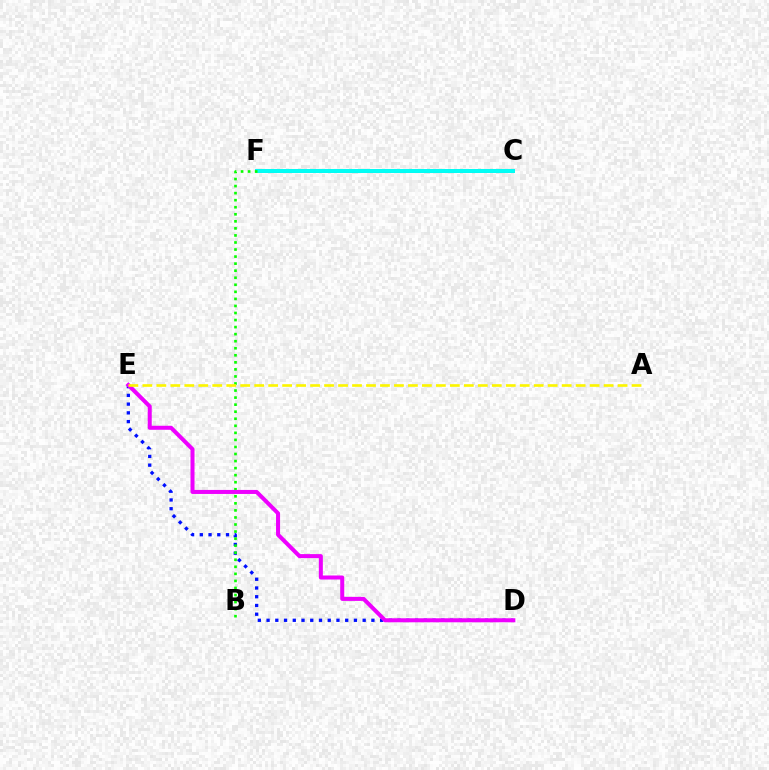{('C', 'F'): [{'color': '#ff0000', 'line_style': 'solid', 'thickness': 2.62}, {'color': '#00fff6', 'line_style': 'solid', 'thickness': 2.85}], ('D', 'E'): [{'color': '#0010ff', 'line_style': 'dotted', 'thickness': 2.37}, {'color': '#ee00ff', 'line_style': 'solid', 'thickness': 2.9}], ('B', 'F'): [{'color': '#08ff00', 'line_style': 'dotted', 'thickness': 1.92}], ('A', 'E'): [{'color': '#fcf500', 'line_style': 'dashed', 'thickness': 1.9}]}